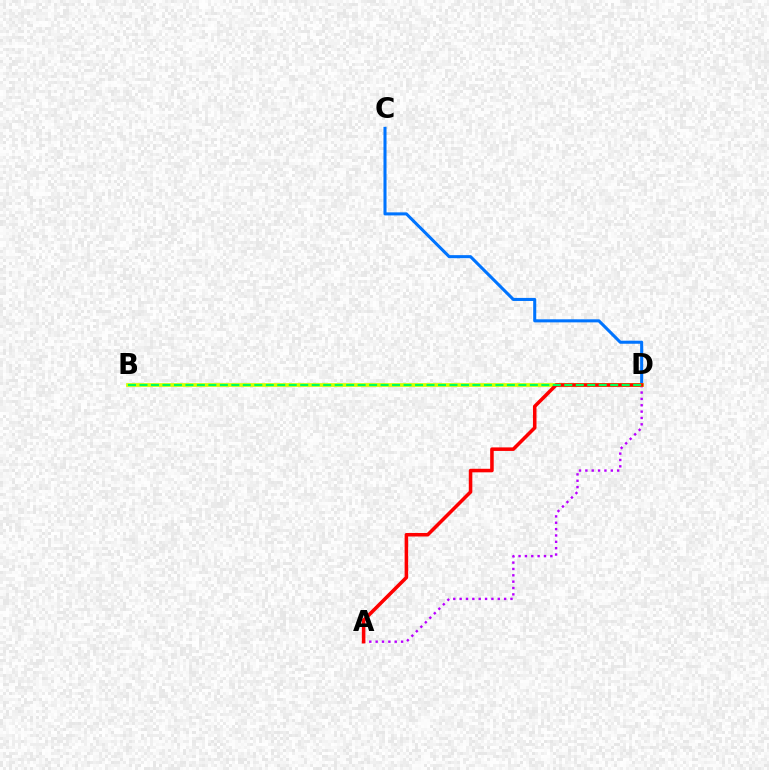{('A', 'D'): [{'color': '#b900ff', 'line_style': 'dotted', 'thickness': 1.73}, {'color': '#ff0000', 'line_style': 'solid', 'thickness': 2.55}], ('C', 'D'): [{'color': '#0074ff', 'line_style': 'solid', 'thickness': 2.2}], ('B', 'D'): [{'color': '#d1ff00', 'line_style': 'solid', 'thickness': 2.68}, {'color': '#00ff5c', 'line_style': 'dashed', 'thickness': 1.56}]}